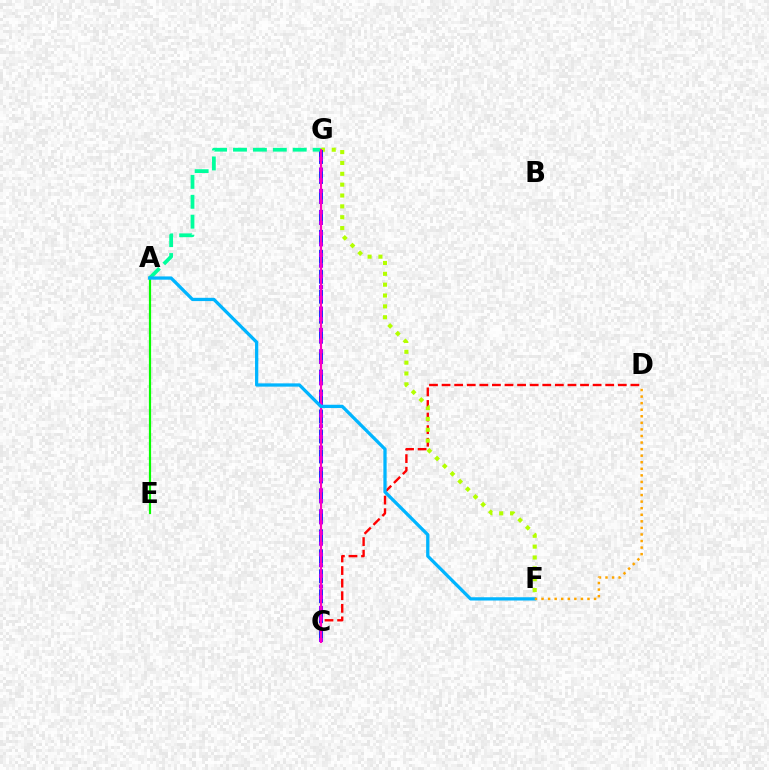{('C', 'D'): [{'color': '#ff0000', 'line_style': 'dashed', 'thickness': 1.71}], ('F', 'G'): [{'color': '#b3ff00', 'line_style': 'dotted', 'thickness': 2.95}], ('C', 'G'): [{'color': '#0010ff', 'line_style': 'dashed', 'thickness': 2.71}, {'color': '#9b00ff', 'line_style': 'dotted', 'thickness': 2.91}, {'color': '#ff00bd', 'line_style': 'solid', 'thickness': 1.56}], ('A', 'G'): [{'color': '#00ff9d', 'line_style': 'dashed', 'thickness': 2.71}], ('A', 'E'): [{'color': '#08ff00', 'line_style': 'solid', 'thickness': 1.58}], ('A', 'F'): [{'color': '#00b5ff', 'line_style': 'solid', 'thickness': 2.35}], ('D', 'F'): [{'color': '#ffa500', 'line_style': 'dotted', 'thickness': 1.78}]}